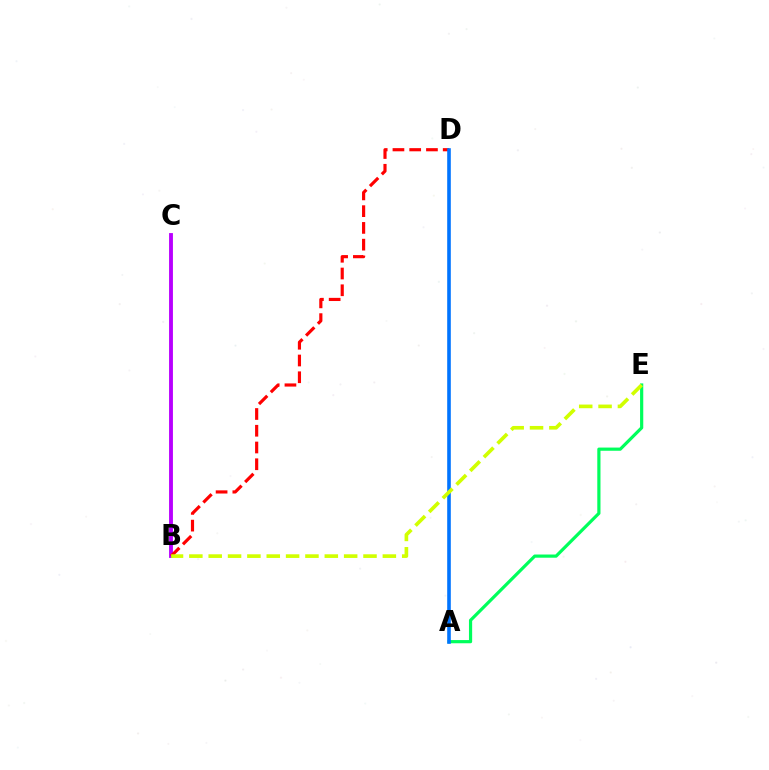{('B', 'C'): [{'color': '#b900ff', 'line_style': 'solid', 'thickness': 2.78}], ('B', 'D'): [{'color': '#ff0000', 'line_style': 'dashed', 'thickness': 2.28}], ('A', 'E'): [{'color': '#00ff5c', 'line_style': 'solid', 'thickness': 2.3}], ('A', 'D'): [{'color': '#0074ff', 'line_style': 'solid', 'thickness': 2.59}], ('B', 'E'): [{'color': '#d1ff00', 'line_style': 'dashed', 'thickness': 2.63}]}